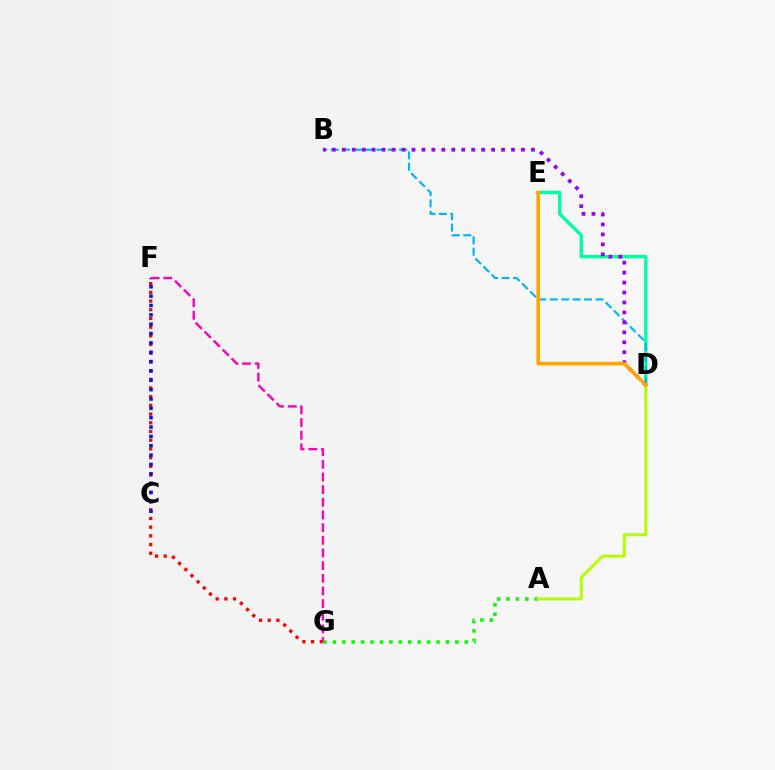{('F', 'G'): [{'color': '#ff0000', 'line_style': 'dotted', 'thickness': 2.36}, {'color': '#ff00bd', 'line_style': 'dashed', 'thickness': 1.72}], ('D', 'E'): [{'color': '#00ff9d', 'line_style': 'solid', 'thickness': 2.41}, {'color': '#ffa500', 'line_style': 'solid', 'thickness': 2.61}], ('B', 'D'): [{'color': '#00b5ff', 'line_style': 'dashed', 'thickness': 1.55}, {'color': '#9b00ff', 'line_style': 'dotted', 'thickness': 2.7}], ('A', 'G'): [{'color': '#08ff00', 'line_style': 'dotted', 'thickness': 2.56}], ('A', 'D'): [{'color': '#b3ff00', 'line_style': 'solid', 'thickness': 2.14}], ('C', 'F'): [{'color': '#0010ff', 'line_style': 'dotted', 'thickness': 2.54}]}